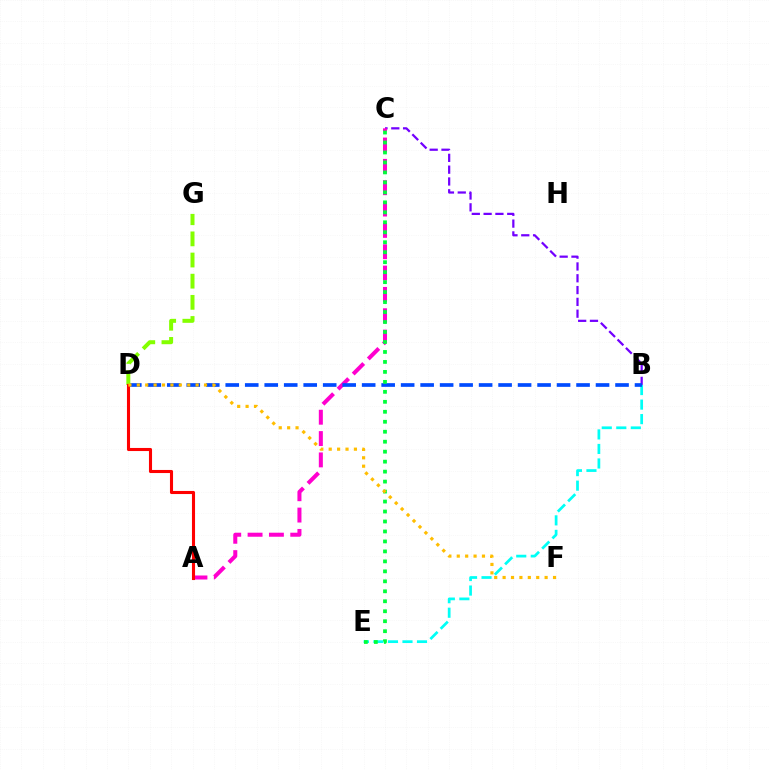{('B', 'E'): [{'color': '#00fff6', 'line_style': 'dashed', 'thickness': 1.97}], ('B', 'C'): [{'color': '#7200ff', 'line_style': 'dashed', 'thickness': 1.6}], ('A', 'C'): [{'color': '#ff00cf', 'line_style': 'dashed', 'thickness': 2.9}], ('B', 'D'): [{'color': '#004bff', 'line_style': 'dashed', 'thickness': 2.65}], ('D', 'G'): [{'color': '#84ff00', 'line_style': 'dashed', 'thickness': 2.87}], ('C', 'E'): [{'color': '#00ff39', 'line_style': 'dotted', 'thickness': 2.71}], ('A', 'D'): [{'color': '#ff0000', 'line_style': 'solid', 'thickness': 2.22}], ('D', 'F'): [{'color': '#ffbd00', 'line_style': 'dotted', 'thickness': 2.28}]}